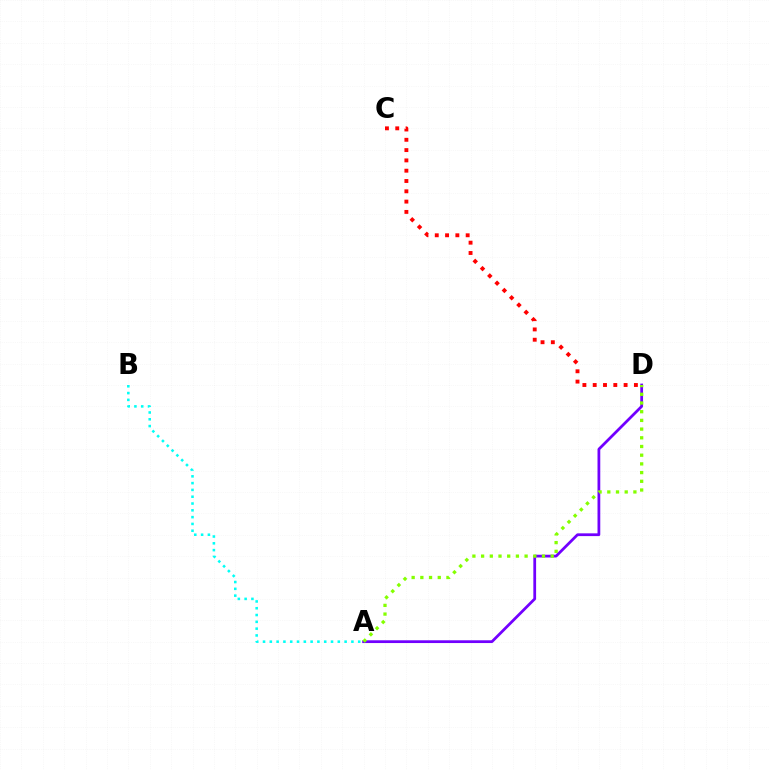{('A', 'D'): [{'color': '#7200ff', 'line_style': 'solid', 'thickness': 1.99}, {'color': '#84ff00', 'line_style': 'dotted', 'thickness': 2.36}], ('A', 'B'): [{'color': '#00fff6', 'line_style': 'dotted', 'thickness': 1.85}], ('C', 'D'): [{'color': '#ff0000', 'line_style': 'dotted', 'thickness': 2.8}]}